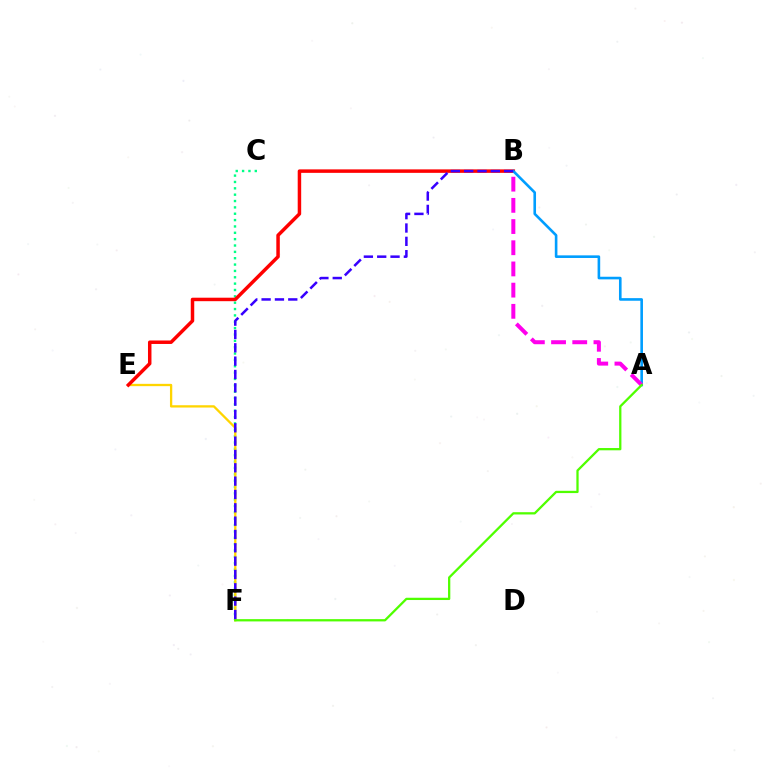{('C', 'F'): [{'color': '#00ff86', 'line_style': 'dotted', 'thickness': 1.73}], ('E', 'F'): [{'color': '#ffd500', 'line_style': 'solid', 'thickness': 1.66}], ('B', 'E'): [{'color': '#ff0000', 'line_style': 'solid', 'thickness': 2.51}], ('A', 'B'): [{'color': '#009eff', 'line_style': 'solid', 'thickness': 1.88}, {'color': '#ff00ed', 'line_style': 'dashed', 'thickness': 2.88}], ('A', 'F'): [{'color': '#4fff00', 'line_style': 'solid', 'thickness': 1.64}], ('B', 'F'): [{'color': '#3700ff', 'line_style': 'dashed', 'thickness': 1.81}]}